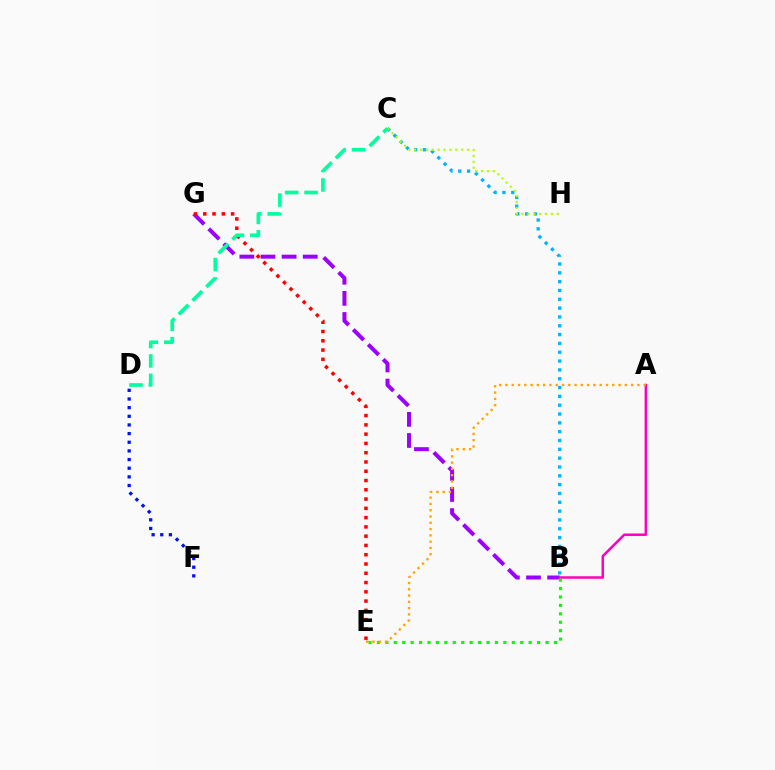{('B', 'G'): [{'color': '#9b00ff', 'line_style': 'dashed', 'thickness': 2.87}], ('E', 'G'): [{'color': '#ff0000', 'line_style': 'dotted', 'thickness': 2.52}], ('A', 'B'): [{'color': '#ff00bd', 'line_style': 'solid', 'thickness': 1.8}], ('D', 'F'): [{'color': '#0010ff', 'line_style': 'dotted', 'thickness': 2.35}], ('B', 'E'): [{'color': '#08ff00', 'line_style': 'dotted', 'thickness': 2.29}], ('B', 'C'): [{'color': '#00b5ff', 'line_style': 'dotted', 'thickness': 2.4}], ('C', 'H'): [{'color': '#b3ff00', 'line_style': 'dotted', 'thickness': 1.6}], ('A', 'E'): [{'color': '#ffa500', 'line_style': 'dotted', 'thickness': 1.71}], ('C', 'D'): [{'color': '#00ff9d', 'line_style': 'dashed', 'thickness': 2.64}]}